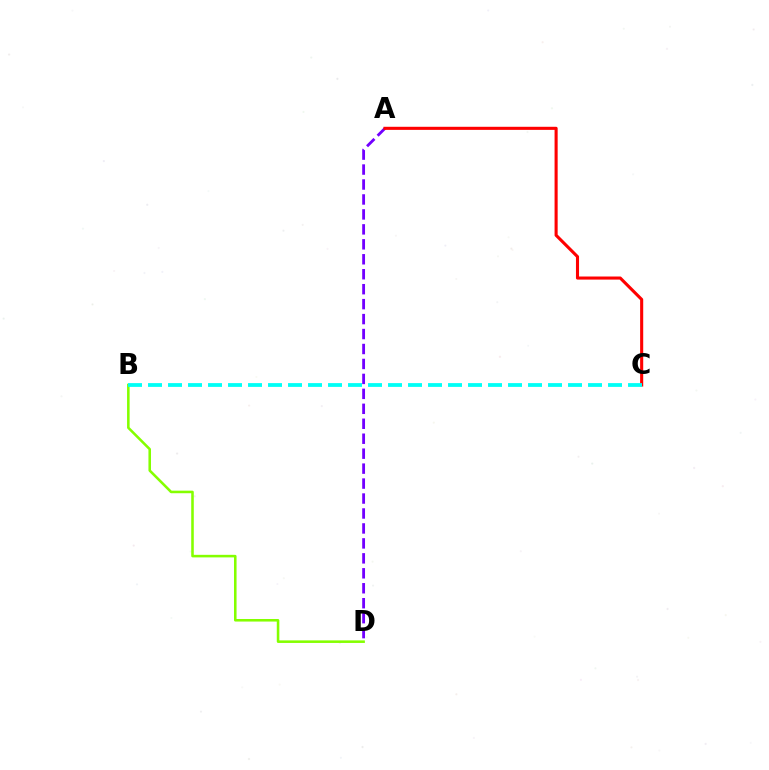{('A', 'D'): [{'color': '#7200ff', 'line_style': 'dashed', 'thickness': 2.03}], ('A', 'C'): [{'color': '#ff0000', 'line_style': 'solid', 'thickness': 2.22}], ('B', 'D'): [{'color': '#84ff00', 'line_style': 'solid', 'thickness': 1.84}], ('B', 'C'): [{'color': '#00fff6', 'line_style': 'dashed', 'thickness': 2.72}]}